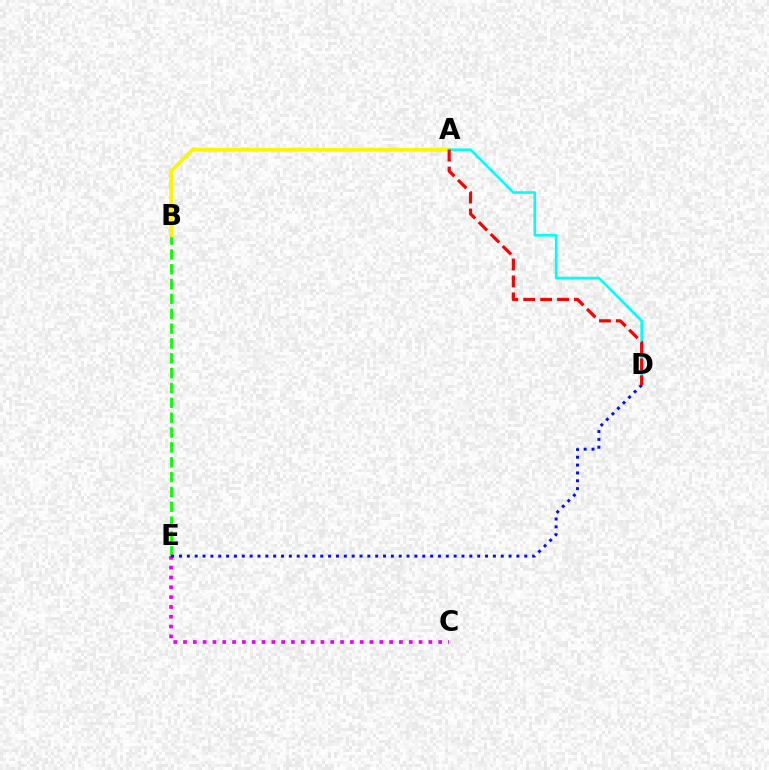{('B', 'E'): [{'color': '#08ff00', 'line_style': 'dashed', 'thickness': 2.02}], ('C', 'E'): [{'color': '#ee00ff', 'line_style': 'dotted', 'thickness': 2.67}], ('A', 'B'): [{'color': '#fcf500', 'line_style': 'solid', 'thickness': 2.7}], ('A', 'D'): [{'color': '#00fff6', 'line_style': 'solid', 'thickness': 1.87}, {'color': '#ff0000', 'line_style': 'dashed', 'thickness': 2.3}], ('D', 'E'): [{'color': '#0010ff', 'line_style': 'dotted', 'thickness': 2.13}]}